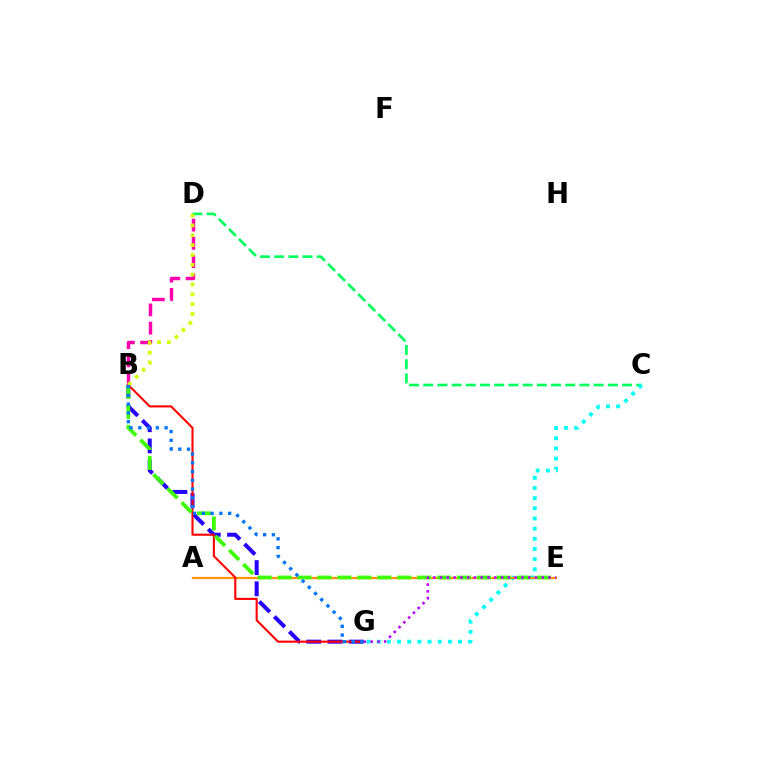{('C', 'D'): [{'color': '#00ff5c', 'line_style': 'dashed', 'thickness': 1.93}], ('C', 'G'): [{'color': '#00fff6', 'line_style': 'dotted', 'thickness': 2.76}], ('B', 'D'): [{'color': '#ff00ac', 'line_style': 'dashed', 'thickness': 2.48}, {'color': '#d1ff00', 'line_style': 'dotted', 'thickness': 2.67}], ('A', 'E'): [{'color': '#ff9400', 'line_style': 'solid', 'thickness': 1.61}], ('B', 'G'): [{'color': '#2500ff', 'line_style': 'dashed', 'thickness': 2.88}, {'color': '#ff0000', 'line_style': 'solid', 'thickness': 1.51}, {'color': '#0074ff', 'line_style': 'dotted', 'thickness': 2.38}], ('B', 'E'): [{'color': '#3dff00', 'line_style': 'dashed', 'thickness': 2.71}], ('E', 'G'): [{'color': '#b900ff', 'line_style': 'dotted', 'thickness': 1.84}]}